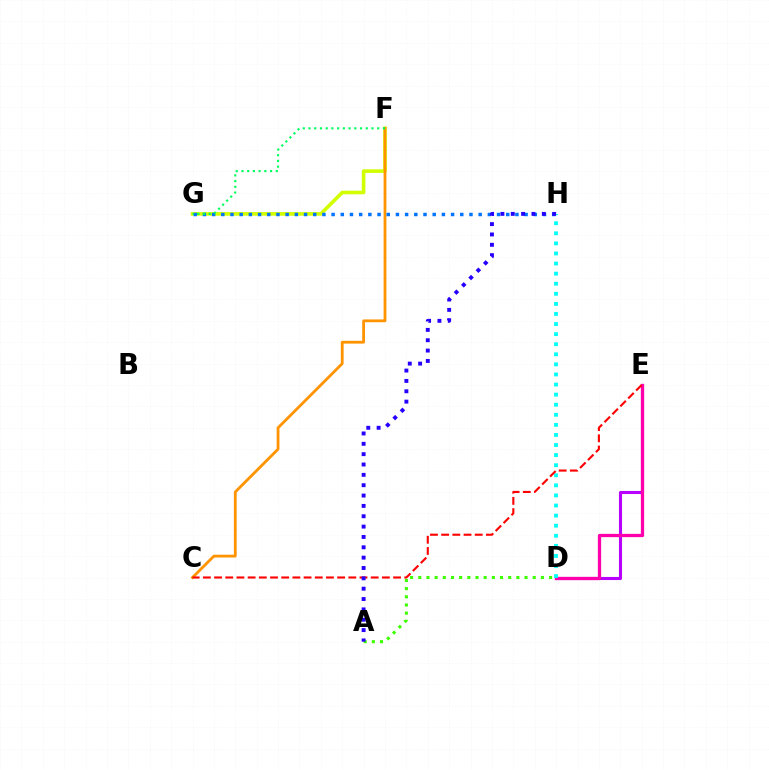{('D', 'E'): [{'color': '#b900ff', 'line_style': 'solid', 'thickness': 2.22}, {'color': '#ff00ac', 'line_style': 'solid', 'thickness': 2.34}], ('F', 'G'): [{'color': '#d1ff00', 'line_style': 'solid', 'thickness': 2.6}, {'color': '#00ff5c', 'line_style': 'dotted', 'thickness': 1.56}], ('C', 'F'): [{'color': '#ff9400', 'line_style': 'solid', 'thickness': 2.01}], ('G', 'H'): [{'color': '#0074ff', 'line_style': 'dotted', 'thickness': 2.5}], ('D', 'H'): [{'color': '#00fff6', 'line_style': 'dotted', 'thickness': 2.74}], ('C', 'E'): [{'color': '#ff0000', 'line_style': 'dashed', 'thickness': 1.52}], ('A', 'D'): [{'color': '#3dff00', 'line_style': 'dotted', 'thickness': 2.22}], ('A', 'H'): [{'color': '#2500ff', 'line_style': 'dotted', 'thickness': 2.81}]}